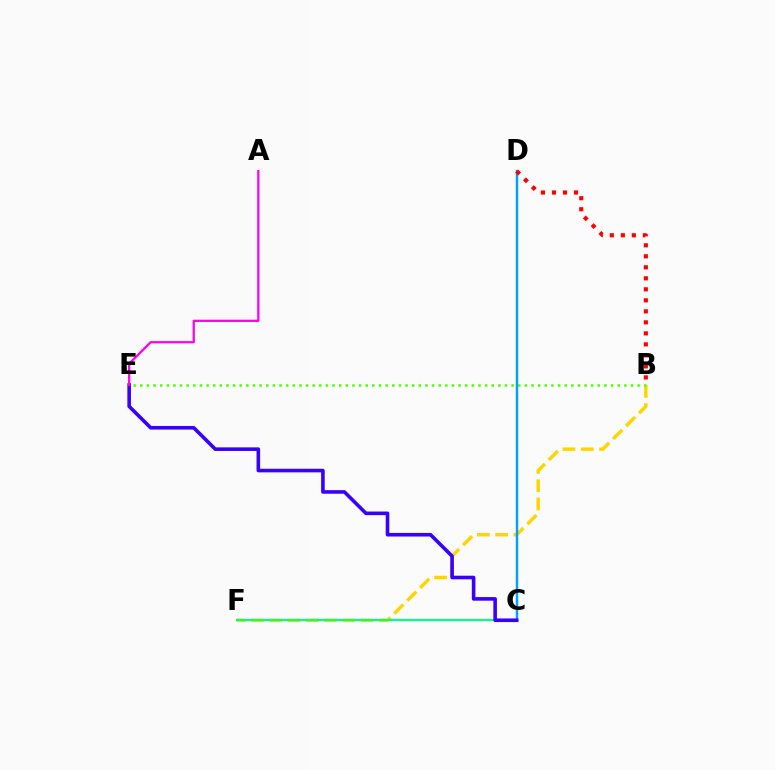{('B', 'F'): [{'color': '#ffd500', 'line_style': 'dashed', 'thickness': 2.48}], ('C', 'D'): [{'color': '#009eff', 'line_style': 'solid', 'thickness': 1.74}], ('C', 'F'): [{'color': '#00ff86', 'line_style': 'solid', 'thickness': 1.55}], ('B', 'E'): [{'color': '#4fff00', 'line_style': 'dotted', 'thickness': 1.8}], ('C', 'E'): [{'color': '#3700ff', 'line_style': 'solid', 'thickness': 2.59}], ('A', 'E'): [{'color': '#ff00ed', 'line_style': 'solid', 'thickness': 1.62}], ('B', 'D'): [{'color': '#ff0000', 'line_style': 'dotted', 'thickness': 2.99}]}